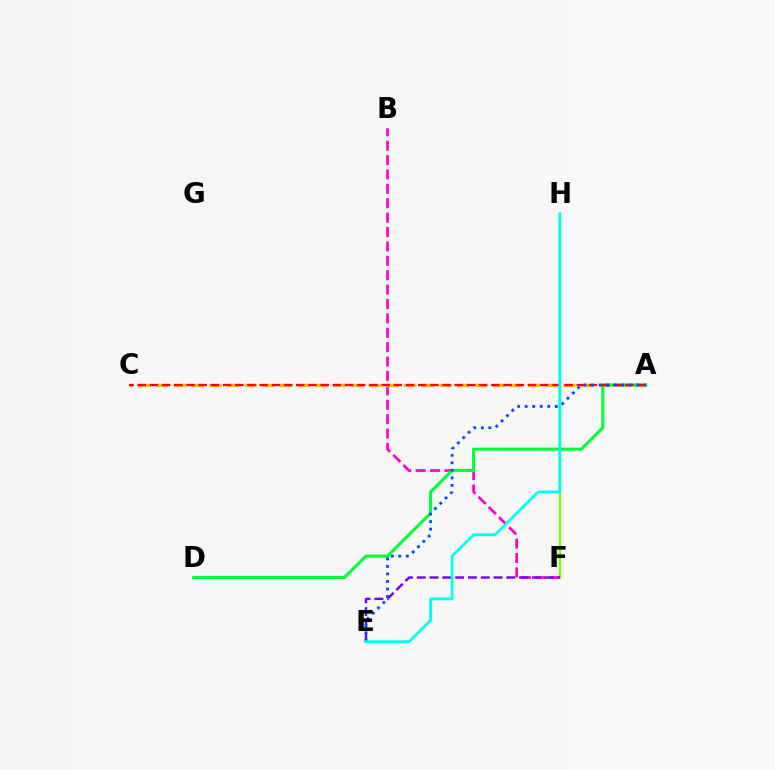{('F', 'H'): [{'color': '#84ff00', 'line_style': 'solid', 'thickness': 1.75}], ('B', 'F'): [{'color': '#ff00cf', 'line_style': 'dashed', 'thickness': 1.96}], ('A', 'C'): [{'color': '#ffbd00', 'line_style': 'dashed', 'thickness': 2.41}, {'color': '#ff0000', 'line_style': 'dashed', 'thickness': 1.66}], ('E', 'F'): [{'color': '#7200ff', 'line_style': 'dashed', 'thickness': 1.74}], ('A', 'D'): [{'color': '#00ff39', 'line_style': 'solid', 'thickness': 2.23}], ('A', 'E'): [{'color': '#004bff', 'line_style': 'dotted', 'thickness': 2.05}], ('E', 'H'): [{'color': '#00fff6', 'line_style': 'solid', 'thickness': 2.0}]}